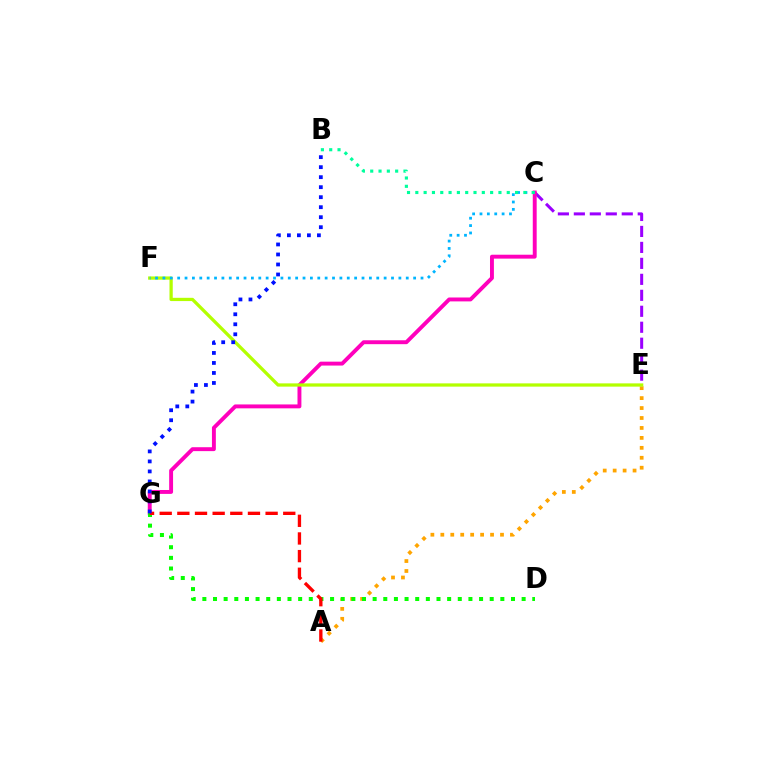{('C', 'E'): [{'color': '#9b00ff', 'line_style': 'dashed', 'thickness': 2.17}], ('C', 'G'): [{'color': '#ff00bd', 'line_style': 'solid', 'thickness': 2.81}], ('A', 'E'): [{'color': '#ffa500', 'line_style': 'dotted', 'thickness': 2.7}], ('D', 'G'): [{'color': '#08ff00', 'line_style': 'dotted', 'thickness': 2.89}], ('E', 'F'): [{'color': '#b3ff00', 'line_style': 'solid', 'thickness': 2.35}], ('A', 'G'): [{'color': '#ff0000', 'line_style': 'dashed', 'thickness': 2.4}], ('C', 'F'): [{'color': '#00b5ff', 'line_style': 'dotted', 'thickness': 2.0}], ('B', 'G'): [{'color': '#0010ff', 'line_style': 'dotted', 'thickness': 2.72}], ('B', 'C'): [{'color': '#00ff9d', 'line_style': 'dotted', 'thickness': 2.26}]}